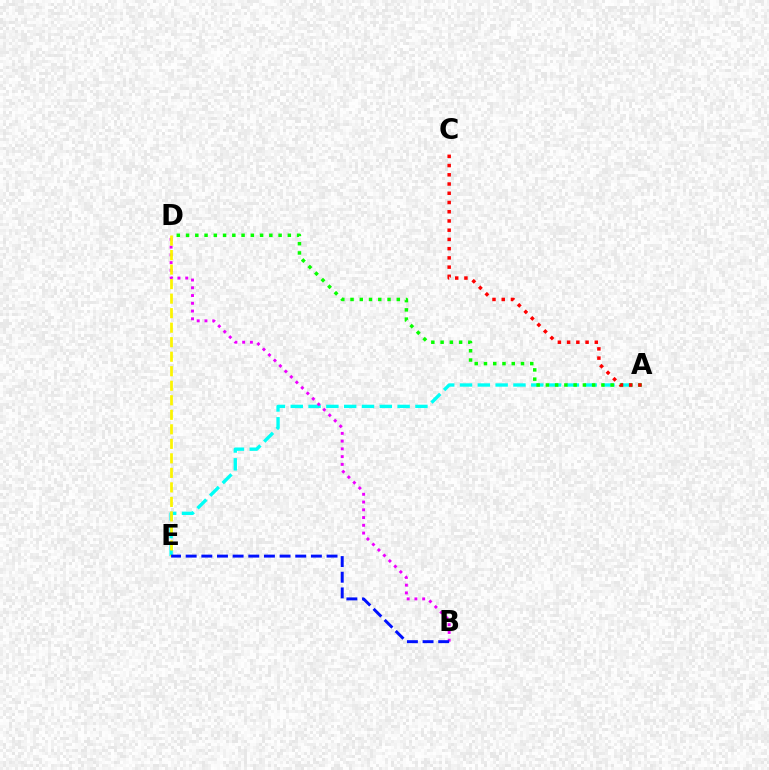{('A', 'E'): [{'color': '#00fff6', 'line_style': 'dashed', 'thickness': 2.42}], ('A', 'D'): [{'color': '#08ff00', 'line_style': 'dotted', 'thickness': 2.51}], ('B', 'D'): [{'color': '#ee00ff', 'line_style': 'dotted', 'thickness': 2.11}], ('A', 'C'): [{'color': '#ff0000', 'line_style': 'dotted', 'thickness': 2.51}], ('D', 'E'): [{'color': '#fcf500', 'line_style': 'dashed', 'thickness': 1.97}], ('B', 'E'): [{'color': '#0010ff', 'line_style': 'dashed', 'thickness': 2.13}]}